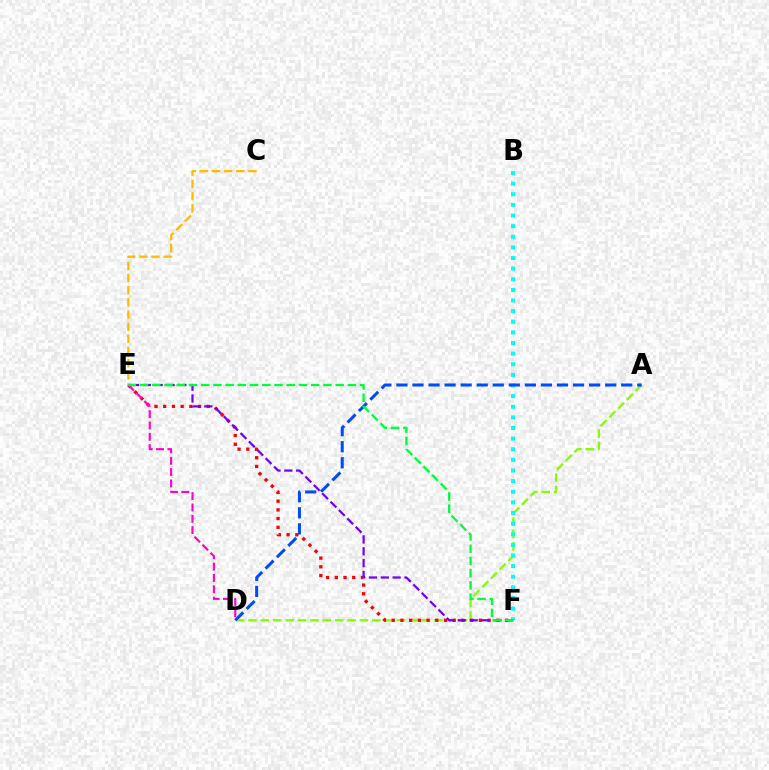{('A', 'D'): [{'color': '#84ff00', 'line_style': 'dashed', 'thickness': 1.68}, {'color': '#004bff', 'line_style': 'dashed', 'thickness': 2.18}], ('B', 'F'): [{'color': '#00fff6', 'line_style': 'dotted', 'thickness': 2.89}], ('E', 'F'): [{'color': '#ff0000', 'line_style': 'dotted', 'thickness': 2.37}, {'color': '#7200ff', 'line_style': 'dashed', 'thickness': 1.61}, {'color': '#00ff39', 'line_style': 'dashed', 'thickness': 1.66}], ('C', 'E'): [{'color': '#ffbd00', 'line_style': 'dashed', 'thickness': 1.65}], ('D', 'E'): [{'color': '#ff00cf', 'line_style': 'dashed', 'thickness': 1.54}]}